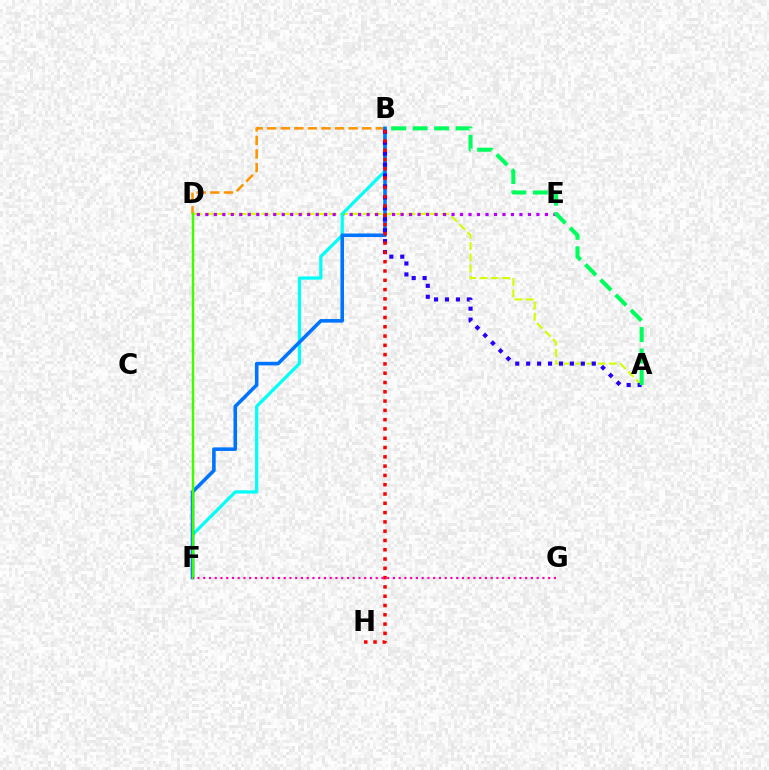{('B', 'D'): [{'color': '#ff9400', 'line_style': 'dashed', 'thickness': 1.84}], ('A', 'D'): [{'color': '#d1ff00', 'line_style': 'dashed', 'thickness': 1.53}], ('D', 'E'): [{'color': '#b900ff', 'line_style': 'dotted', 'thickness': 2.31}], ('B', 'F'): [{'color': '#00fff6', 'line_style': 'solid', 'thickness': 2.32}, {'color': '#0074ff', 'line_style': 'solid', 'thickness': 2.57}], ('A', 'B'): [{'color': '#2500ff', 'line_style': 'dotted', 'thickness': 2.97}, {'color': '#00ff5c', 'line_style': 'dashed', 'thickness': 2.92}], ('B', 'H'): [{'color': '#ff0000', 'line_style': 'dotted', 'thickness': 2.52}], ('D', 'F'): [{'color': '#3dff00', 'line_style': 'solid', 'thickness': 1.77}], ('F', 'G'): [{'color': '#ff00ac', 'line_style': 'dotted', 'thickness': 1.56}]}